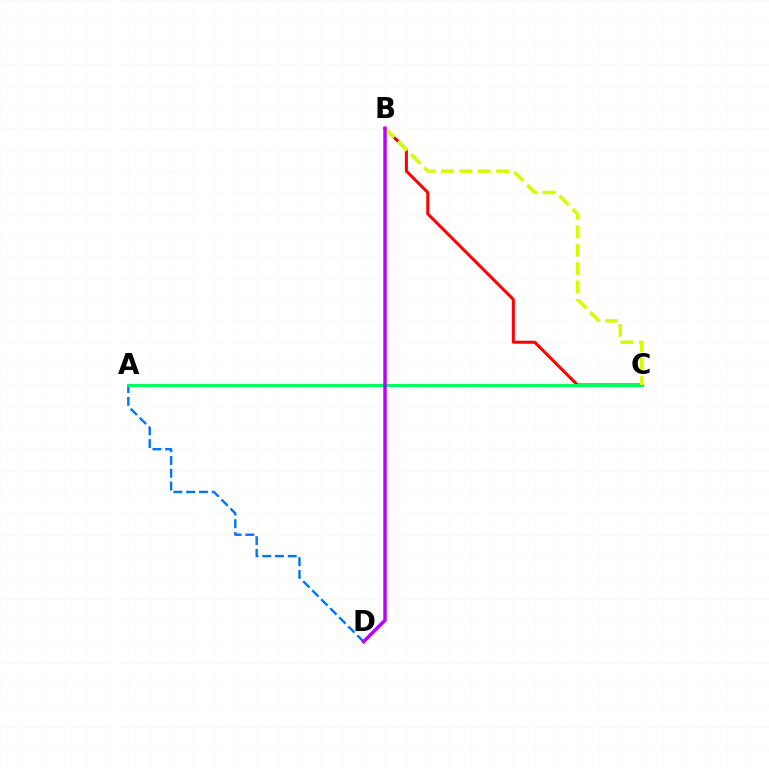{('B', 'C'): [{'color': '#ff0000', 'line_style': 'solid', 'thickness': 2.18}, {'color': '#d1ff00', 'line_style': 'dashed', 'thickness': 2.5}], ('A', 'D'): [{'color': '#0074ff', 'line_style': 'dashed', 'thickness': 1.73}], ('A', 'C'): [{'color': '#00ff5c', 'line_style': 'solid', 'thickness': 2.26}], ('B', 'D'): [{'color': '#b900ff', 'line_style': 'solid', 'thickness': 2.49}]}